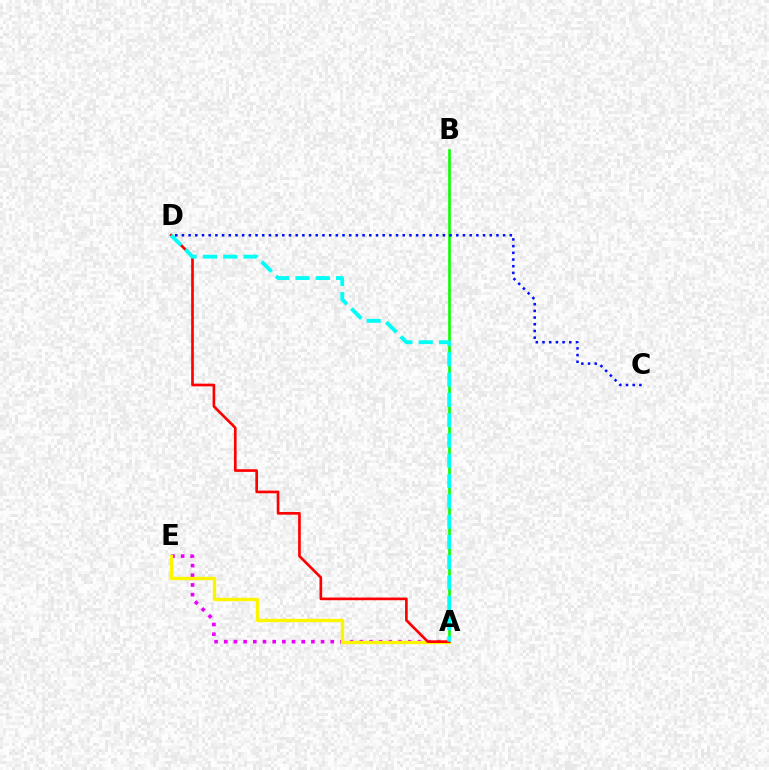{('A', 'B'): [{'color': '#08ff00', 'line_style': 'solid', 'thickness': 1.87}], ('A', 'E'): [{'color': '#ee00ff', 'line_style': 'dotted', 'thickness': 2.63}, {'color': '#fcf500', 'line_style': 'solid', 'thickness': 2.44}], ('A', 'D'): [{'color': '#ff0000', 'line_style': 'solid', 'thickness': 1.92}, {'color': '#00fff6', 'line_style': 'dashed', 'thickness': 2.76}], ('C', 'D'): [{'color': '#0010ff', 'line_style': 'dotted', 'thickness': 1.82}]}